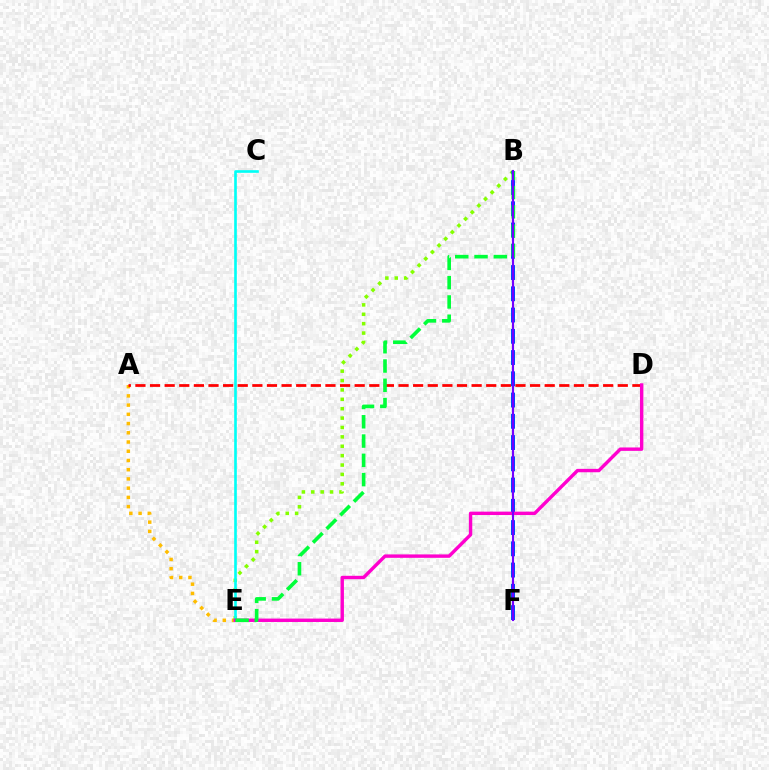{('A', 'E'): [{'color': '#ffbd00', 'line_style': 'dotted', 'thickness': 2.51}], ('B', 'E'): [{'color': '#84ff00', 'line_style': 'dotted', 'thickness': 2.55}, {'color': '#00ff39', 'line_style': 'dashed', 'thickness': 2.62}], ('B', 'F'): [{'color': '#004bff', 'line_style': 'dashed', 'thickness': 2.89}, {'color': '#7200ff', 'line_style': 'solid', 'thickness': 1.55}], ('C', 'E'): [{'color': '#00fff6', 'line_style': 'solid', 'thickness': 1.9}], ('A', 'D'): [{'color': '#ff0000', 'line_style': 'dashed', 'thickness': 1.99}], ('D', 'E'): [{'color': '#ff00cf', 'line_style': 'solid', 'thickness': 2.45}]}